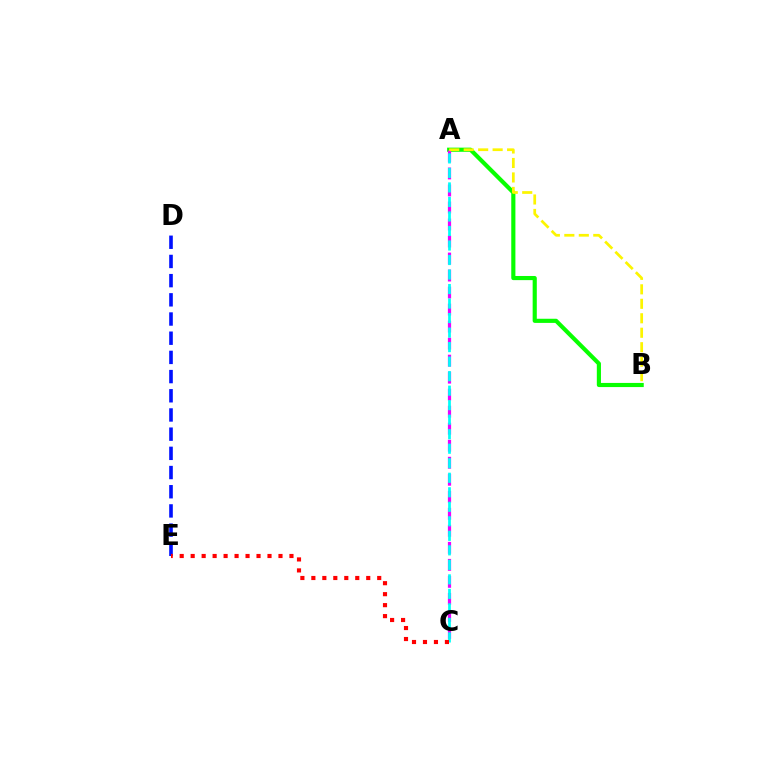{('A', 'B'): [{'color': '#08ff00', 'line_style': 'solid', 'thickness': 2.98}, {'color': '#fcf500', 'line_style': 'dashed', 'thickness': 1.97}], ('D', 'E'): [{'color': '#0010ff', 'line_style': 'dashed', 'thickness': 2.61}], ('A', 'C'): [{'color': '#ee00ff', 'line_style': 'dashed', 'thickness': 2.31}, {'color': '#00fff6', 'line_style': 'dashed', 'thickness': 1.97}], ('C', 'E'): [{'color': '#ff0000', 'line_style': 'dotted', 'thickness': 2.98}]}